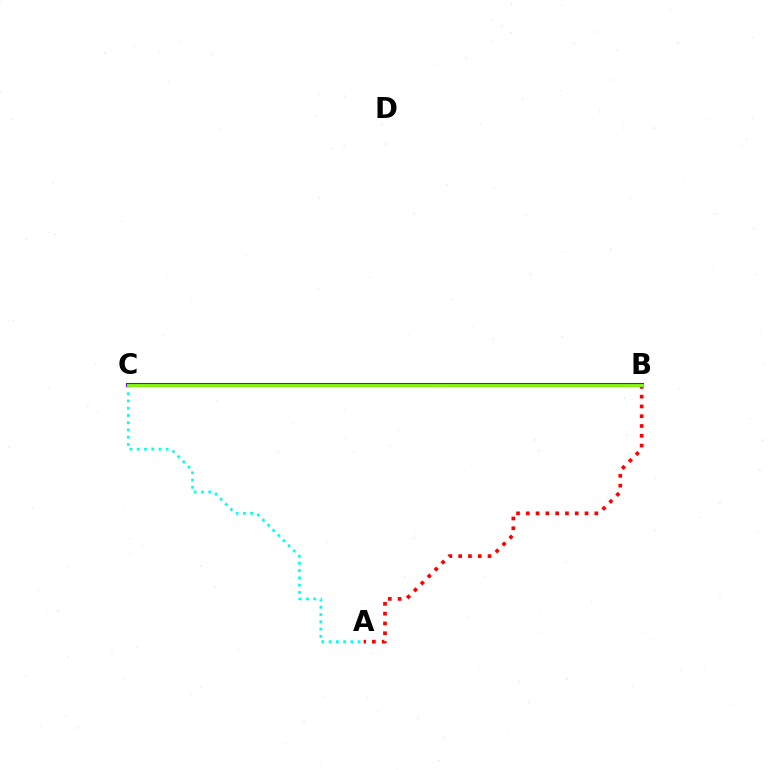{('A', 'B'): [{'color': '#ff0000', 'line_style': 'dotted', 'thickness': 2.66}], ('B', 'C'): [{'color': '#7200ff', 'line_style': 'solid', 'thickness': 2.94}, {'color': '#84ff00', 'line_style': 'solid', 'thickness': 2.06}], ('A', 'C'): [{'color': '#00fff6', 'line_style': 'dotted', 'thickness': 1.97}]}